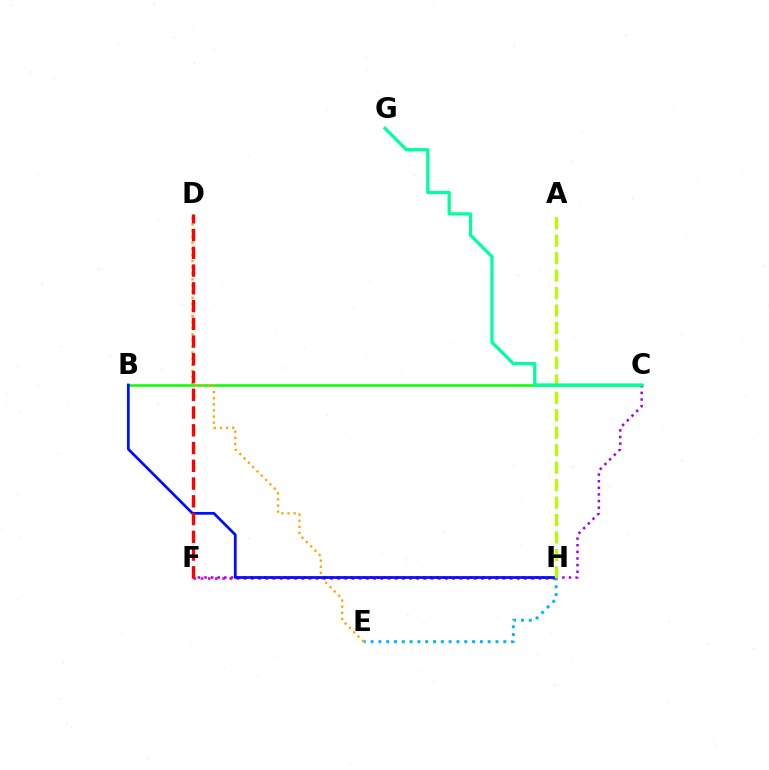{('B', 'C'): [{'color': '#08ff00', 'line_style': 'solid', 'thickness': 1.82}], ('F', 'H'): [{'color': '#ff00bd', 'line_style': 'dotted', 'thickness': 1.95}], ('E', 'H'): [{'color': '#00b5ff', 'line_style': 'dotted', 'thickness': 2.12}], ('D', 'E'): [{'color': '#ffa500', 'line_style': 'dotted', 'thickness': 1.66}], ('C', 'F'): [{'color': '#9b00ff', 'line_style': 'dotted', 'thickness': 1.8}], ('B', 'H'): [{'color': '#0010ff', 'line_style': 'solid', 'thickness': 1.98}], ('D', 'F'): [{'color': '#ff0000', 'line_style': 'dashed', 'thickness': 2.41}], ('A', 'H'): [{'color': '#b3ff00', 'line_style': 'dashed', 'thickness': 2.37}], ('C', 'G'): [{'color': '#00ff9d', 'line_style': 'solid', 'thickness': 2.32}]}